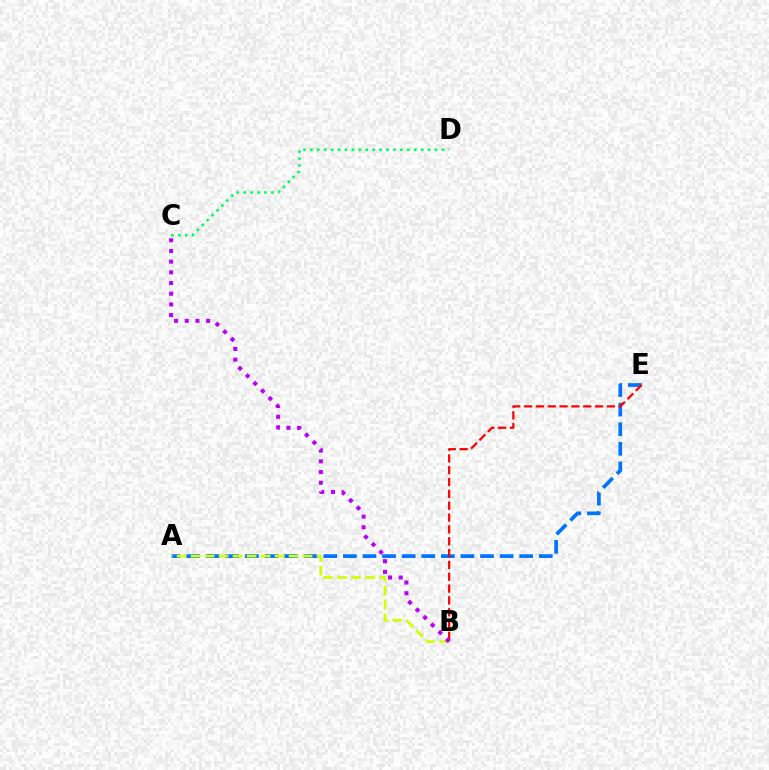{('A', 'E'): [{'color': '#0074ff', 'line_style': 'dashed', 'thickness': 2.66}], ('A', 'B'): [{'color': '#d1ff00', 'line_style': 'dashed', 'thickness': 1.9}], ('B', 'E'): [{'color': '#ff0000', 'line_style': 'dashed', 'thickness': 1.61}], ('C', 'D'): [{'color': '#00ff5c', 'line_style': 'dotted', 'thickness': 1.88}], ('B', 'C'): [{'color': '#b900ff', 'line_style': 'dotted', 'thickness': 2.9}]}